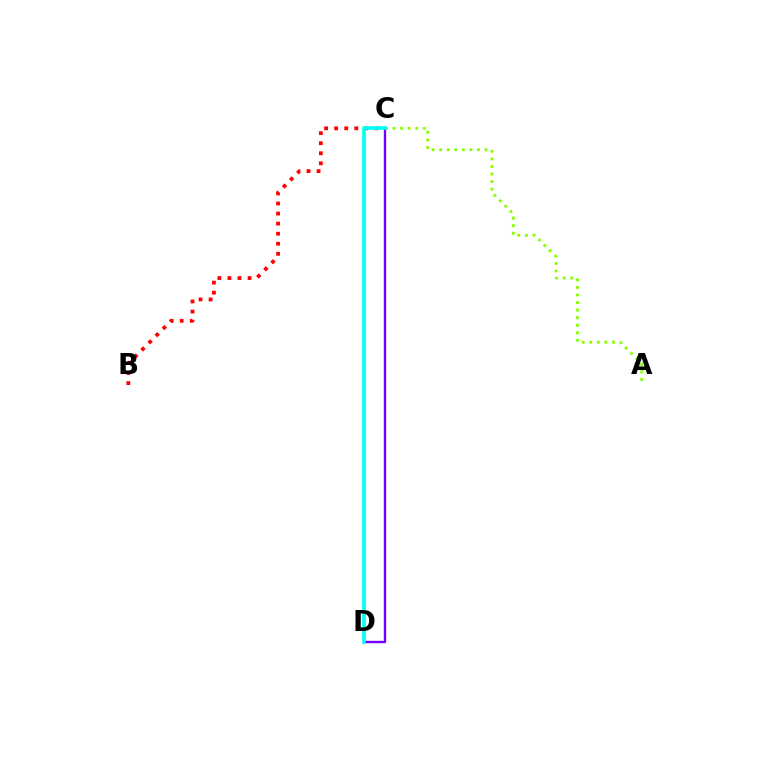{('C', 'D'): [{'color': '#7200ff', 'line_style': 'solid', 'thickness': 1.71}, {'color': '#00fff6', 'line_style': 'solid', 'thickness': 2.62}], ('B', 'C'): [{'color': '#ff0000', 'line_style': 'dotted', 'thickness': 2.73}], ('A', 'C'): [{'color': '#84ff00', 'line_style': 'dotted', 'thickness': 2.05}]}